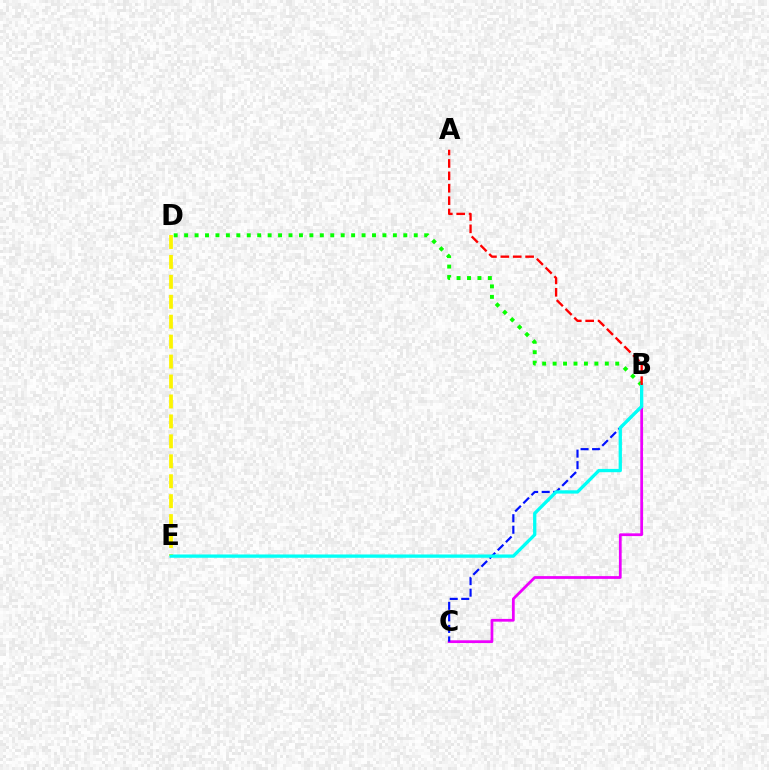{('B', 'D'): [{'color': '#08ff00', 'line_style': 'dotted', 'thickness': 2.84}], ('B', 'C'): [{'color': '#ee00ff', 'line_style': 'solid', 'thickness': 1.99}, {'color': '#0010ff', 'line_style': 'dashed', 'thickness': 1.57}], ('D', 'E'): [{'color': '#fcf500', 'line_style': 'dashed', 'thickness': 2.71}], ('B', 'E'): [{'color': '#00fff6', 'line_style': 'solid', 'thickness': 2.37}], ('A', 'B'): [{'color': '#ff0000', 'line_style': 'dashed', 'thickness': 1.68}]}